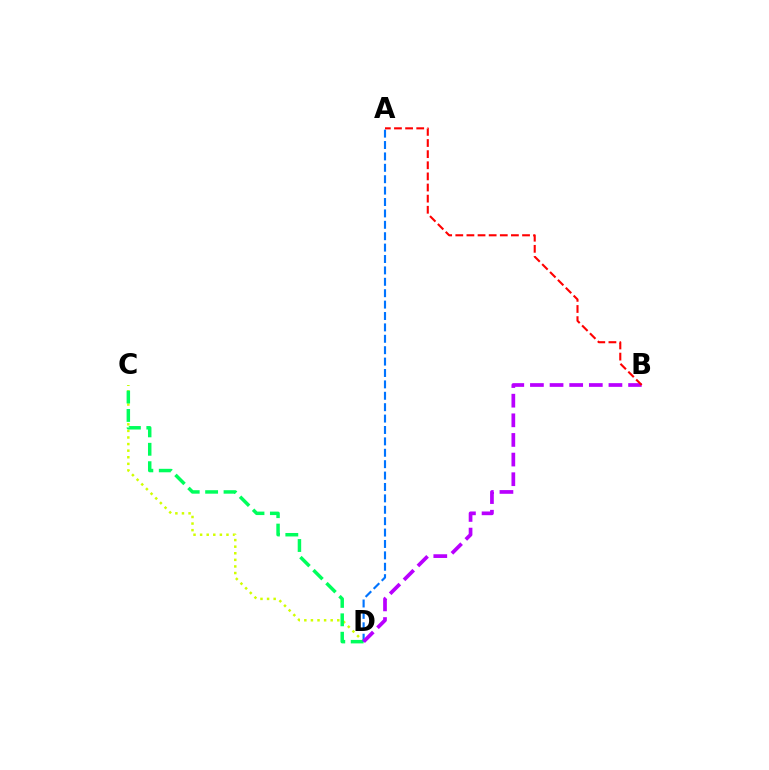{('C', 'D'): [{'color': '#d1ff00', 'line_style': 'dotted', 'thickness': 1.79}, {'color': '#00ff5c', 'line_style': 'dashed', 'thickness': 2.5}], ('A', 'D'): [{'color': '#0074ff', 'line_style': 'dashed', 'thickness': 1.55}], ('B', 'D'): [{'color': '#b900ff', 'line_style': 'dashed', 'thickness': 2.67}], ('A', 'B'): [{'color': '#ff0000', 'line_style': 'dashed', 'thickness': 1.51}]}